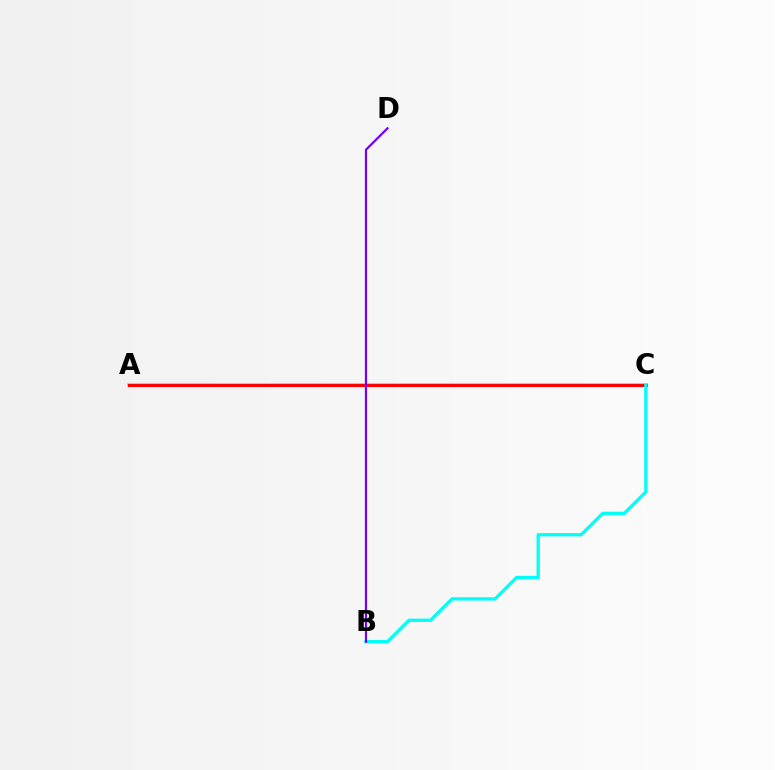{('A', 'C'): [{'color': '#84ff00', 'line_style': 'solid', 'thickness': 2.61}, {'color': '#ff0000', 'line_style': 'solid', 'thickness': 2.2}], ('B', 'C'): [{'color': '#00fff6', 'line_style': 'solid', 'thickness': 2.37}], ('B', 'D'): [{'color': '#7200ff', 'line_style': 'solid', 'thickness': 1.58}]}